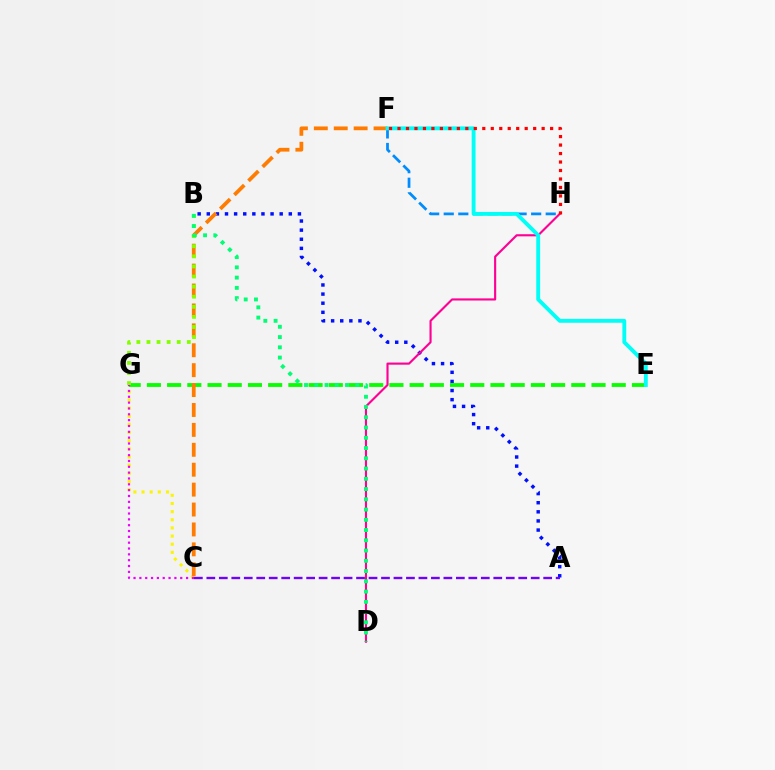{('A', 'B'): [{'color': '#0010ff', 'line_style': 'dotted', 'thickness': 2.48}], ('F', 'H'): [{'color': '#008cff', 'line_style': 'dashed', 'thickness': 1.98}, {'color': '#ff0000', 'line_style': 'dotted', 'thickness': 2.3}], ('A', 'C'): [{'color': '#7200ff', 'line_style': 'dashed', 'thickness': 1.69}], ('C', 'G'): [{'color': '#fcf500', 'line_style': 'dotted', 'thickness': 2.21}, {'color': '#ee00ff', 'line_style': 'dotted', 'thickness': 1.59}], ('E', 'G'): [{'color': '#08ff00', 'line_style': 'dashed', 'thickness': 2.75}], ('D', 'H'): [{'color': '#ff0094', 'line_style': 'solid', 'thickness': 1.53}], ('C', 'F'): [{'color': '#ff7c00', 'line_style': 'dashed', 'thickness': 2.71}], ('E', 'F'): [{'color': '#00fff6', 'line_style': 'solid', 'thickness': 2.78}], ('B', 'G'): [{'color': '#84ff00', 'line_style': 'dotted', 'thickness': 2.74}], ('B', 'D'): [{'color': '#00ff74', 'line_style': 'dotted', 'thickness': 2.79}]}